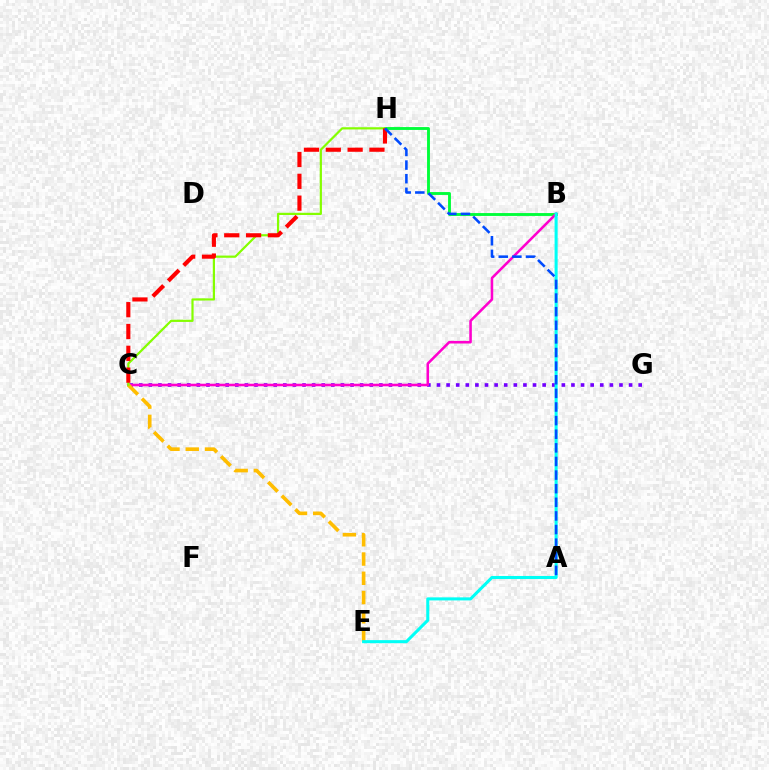{('B', 'H'): [{'color': '#00ff39', 'line_style': 'solid', 'thickness': 2.07}], ('C', 'G'): [{'color': '#7200ff', 'line_style': 'dotted', 'thickness': 2.61}], ('B', 'C'): [{'color': '#ff00cf', 'line_style': 'solid', 'thickness': 1.85}], ('C', 'E'): [{'color': '#ffbd00', 'line_style': 'dashed', 'thickness': 2.62}], ('B', 'E'): [{'color': '#00fff6', 'line_style': 'solid', 'thickness': 2.2}], ('C', 'H'): [{'color': '#84ff00', 'line_style': 'solid', 'thickness': 1.59}, {'color': '#ff0000', 'line_style': 'dashed', 'thickness': 2.96}], ('A', 'H'): [{'color': '#004bff', 'line_style': 'dashed', 'thickness': 1.85}]}